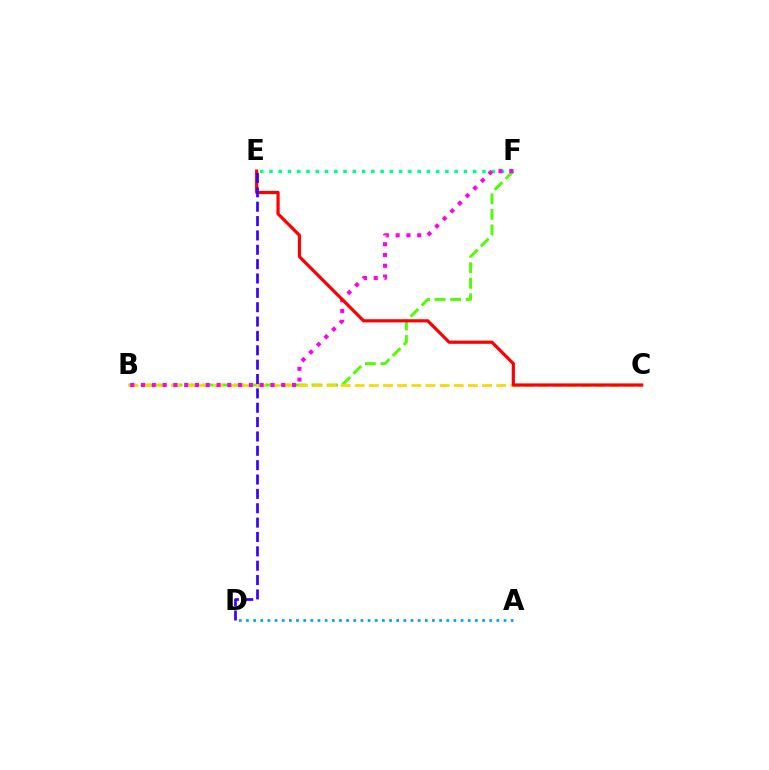{('B', 'F'): [{'color': '#4fff00', 'line_style': 'dashed', 'thickness': 2.11}, {'color': '#ff00ed', 'line_style': 'dotted', 'thickness': 2.93}], ('B', 'C'): [{'color': '#ffd500', 'line_style': 'dashed', 'thickness': 1.92}], ('A', 'D'): [{'color': '#009eff', 'line_style': 'dotted', 'thickness': 1.94}], ('E', 'F'): [{'color': '#00ff86', 'line_style': 'dotted', 'thickness': 2.52}], ('C', 'E'): [{'color': '#ff0000', 'line_style': 'solid', 'thickness': 2.3}], ('D', 'E'): [{'color': '#3700ff', 'line_style': 'dashed', 'thickness': 1.95}]}